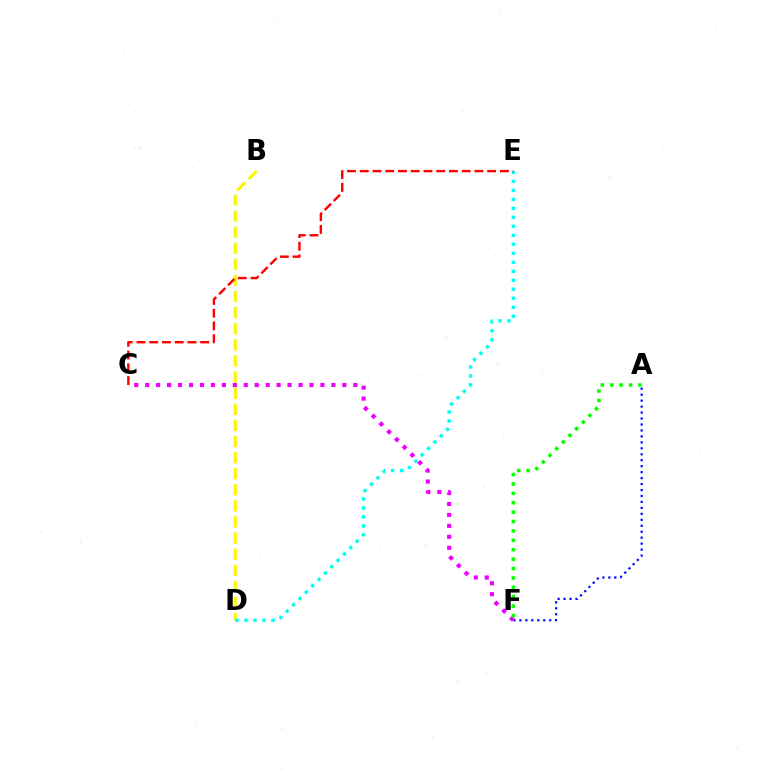{('A', 'F'): [{'color': '#0010ff', 'line_style': 'dotted', 'thickness': 1.62}, {'color': '#08ff00', 'line_style': 'dotted', 'thickness': 2.55}], ('B', 'D'): [{'color': '#fcf500', 'line_style': 'dashed', 'thickness': 2.19}], ('C', 'F'): [{'color': '#ee00ff', 'line_style': 'dotted', 'thickness': 2.98}], ('D', 'E'): [{'color': '#00fff6', 'line_style': 'dotted', 'thickness': 2.44}], ('C', 'E'): [{'color': '#ff0000', 'line_style': 'dashed', 'thickness': 1.73}]}